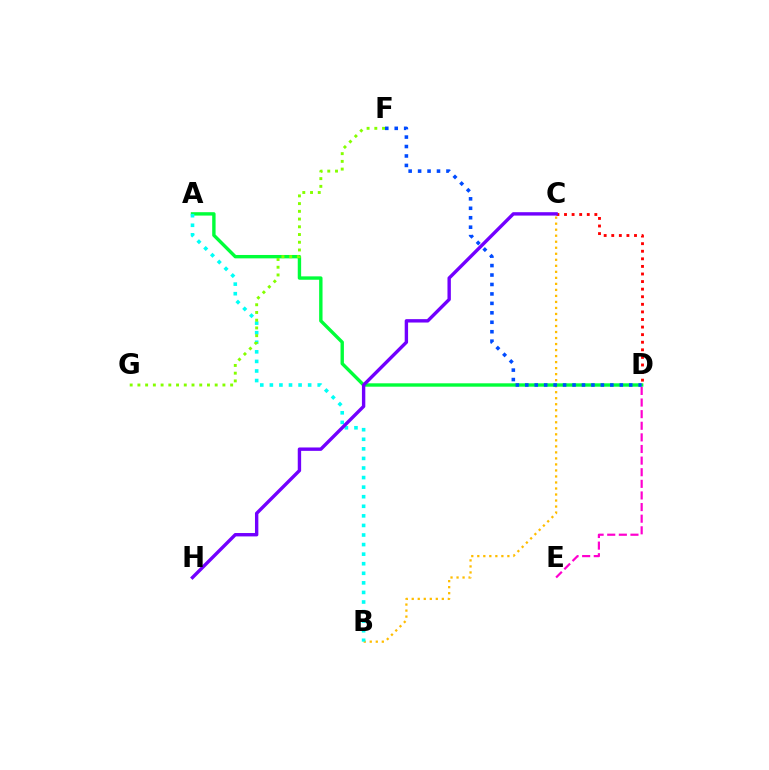{('B', 'C'): [{'color': '#ffbd00', 'line_style': 'dotted', 'thickness': 1.64}], ('A', 'D'): [{'color': '#00ff39', 'line_style': 'solid', 'thickness': 2.44}], ('C', 'D'): [{'color': '#ff0000', 'line_style': 'dotted', 'thickness': 2.06}], ('D', 'E'): [{'color': '#ff00cf', 'line_style': 'dashed', 'thickness': 1.58}], ('A', 'B'): [{'color': '#00fff6', 'line_style': 'dotted', 'thickness': 2.6}], ('C', 'H'): [{'color': '#7200ff', 'line_style': 'solid', 'thickness': 2.44}], ('D', 'F'): [{'color': '#004bff', 'line_style': 'dotted', 'thickness': 2.57}], ('F', 'G'): [{'color': '#84ff00', 'line_style': 'dotted', 'thickness': 2.1}]}